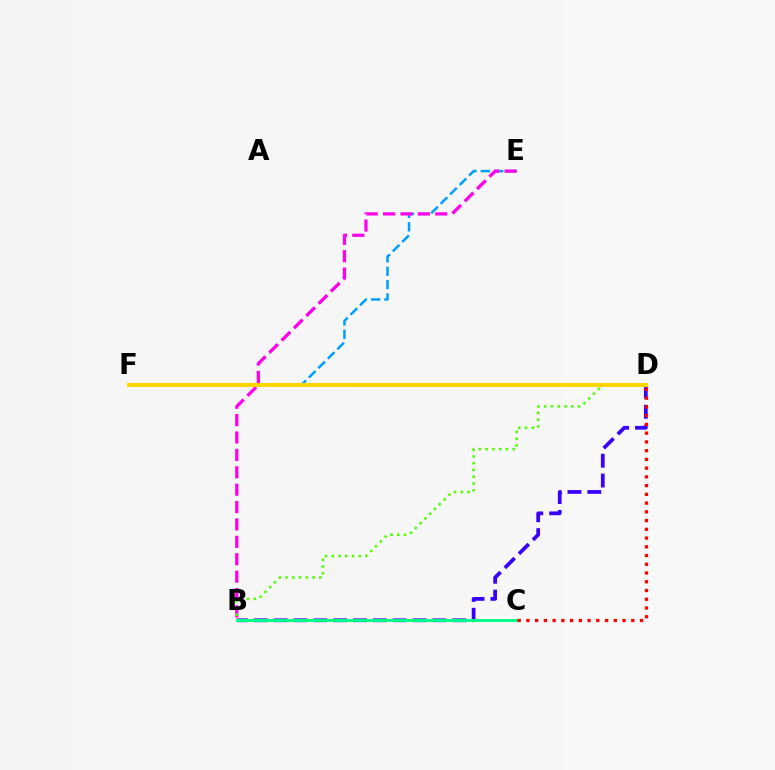{('E', 'F'): [{'color': '#009eff', 'line_style': 'dashed', 'thickness': 1.81}], ('B', 'D'): [{'color': '#3700ff', 'line_style': 'dashed', 'thickness': 2.7}, {'color': '#4fff00', 'line_style': 'dotted', 'thickness': 1.84}], ('B', 'E'): [{'color': '#ff00ed', 'line_style': 'dashed', 'thickness': 2.36}], ('B', 'C'): [{'color': '#00ff86', 'line_style': 'solid', 'thickness': 2.09}], ('D', 'F'): [{'color': '#ffd500', 'line_style': 'solid', 'thickness': 2.91}], ('C', 'D'): [{'color': '#ff0000', 'line_style': 'dotted', 'thickness': 2.37}]}